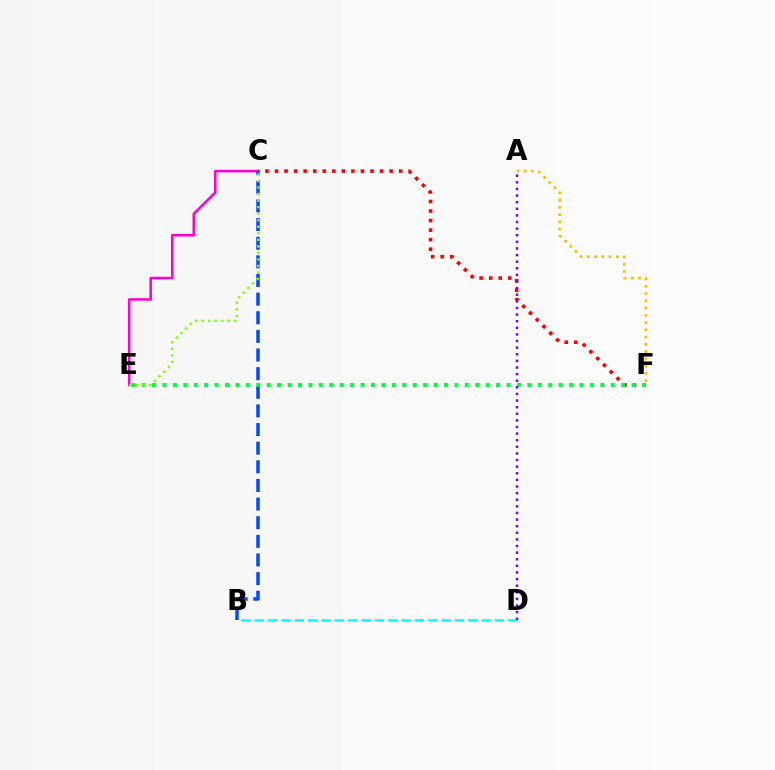{('B', 'D'): [{'color': '#00fff6', 'line_style': 'dashed', 'thickness': 1.81}], ('C', 'E'): [{'color': '#ff00cf', 'line_style': 'solid', 'thickness': 1.83}, {'color': '#84ff00', 'line_style': 'dotted', 'thickness': 1.78}], ('C', 'F'): [{'color': '#ff0000', 'line_style': 'dotted', 'thickness': 2.59}], ('B', 'C'): [{'color': '#004bff', 'line_style': 'dashed', 'thickness': 2.53}], ('E', 'F'): [{'color': '#00ff39', 'line_style': 'dotted', 'thickness': 2.83}], ('A', 'D'): [{'color': '#7200ff', 'line_style': 'dotted', 'thickness': 1.8}], ('A', 'F'): [{'color': '#ffbd00', 'line_style': 'dotted', 'thickness': 1.97}]}